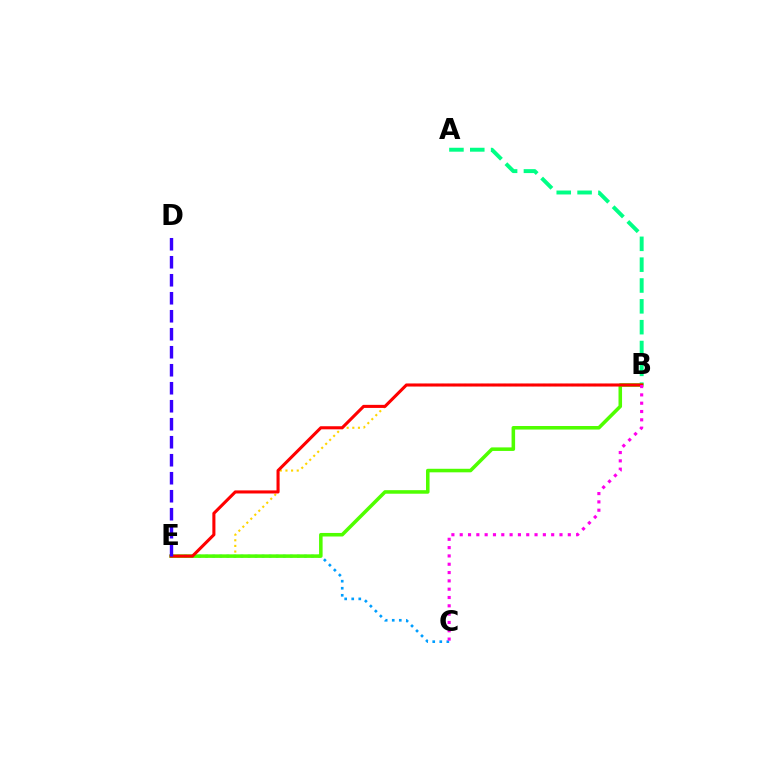{('B', 'E'): [{'color': '#ffd500', 'line_style': 'dotted', 'thickness': 1.53}, {'color': '#4fff00', 'line_style': 'solid', 'thickness': 2.55}, {'color': '#ff0000', 'line_style': 'solid', 'thickness': 2.21}], ('A', 'B'): [{'color': '#00ff86', 'line_style': 'dashed', 'thickness': 2.83}], ('C', 'E'): [{'color': '#009eff', 'line_style': 'dotted', 'thickness': 1.92}], ('B', 'C'): [{'color': '#ff00ed', 'line_style': 'dotted', 'thickness': 2.26}], ('D', 'E'): [{'color': '#3700ff', 'line_style': 'dashed', 'thickness': 2.44}]}